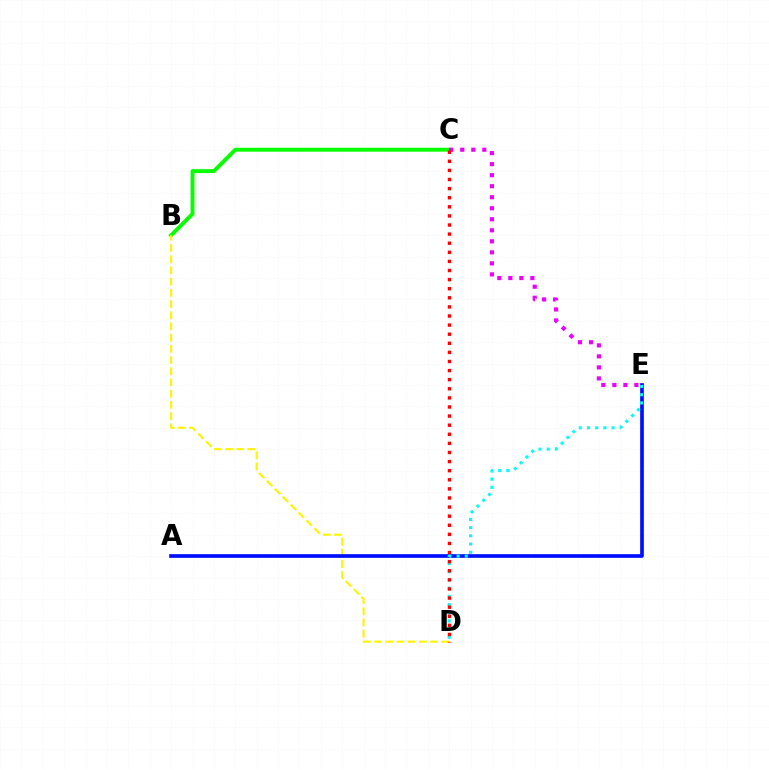{('B', 'C'): [{'color': '#08ff00', 'line_style': 'solid', 'thickness': 2.82}], ('B', 'D'): [{'color': '#fcf500', 'line_style': 'dashed', 'thickness': 1.52}], ('A', 'E'): [{'color': '#0010ff', 'line_style': 'solid', 'thickness': 2.65}], ('C', 'E'): [{'color': '#ee00ff', 'line_style': 'dotted', 'thickness': 3.0}], ('D', 'E'): [{'color': '#00fff6', 'line_style': 'dotted', 'thickness': 2.23}], ('C', 'D'): [{'color': '#ff0000', 'line_style': 'dotted', 'thickness': 2.47}]}